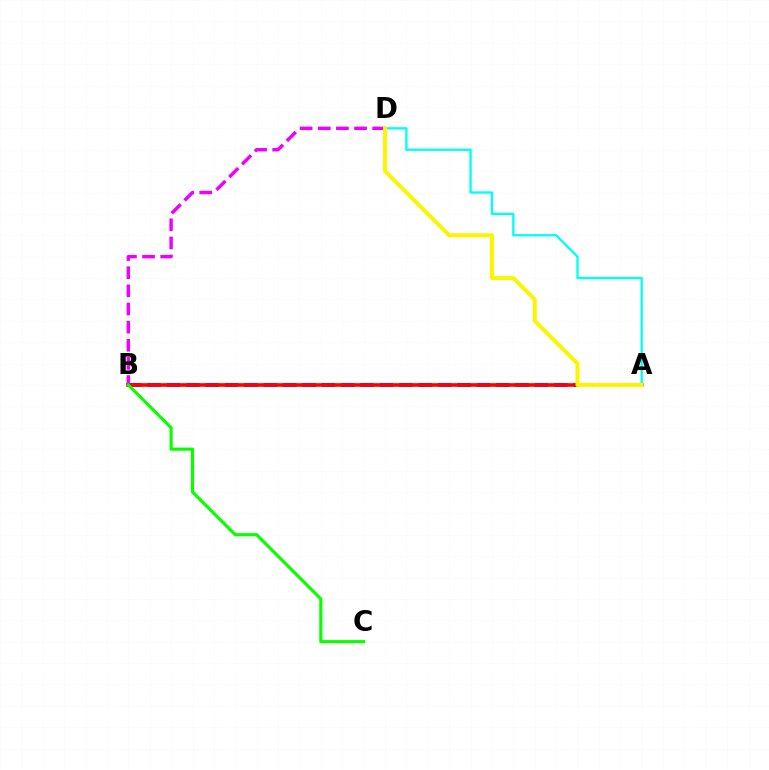{('A', 'B'): [{'color': '#0010ff', 'line_style': 'dashed', 'thickness': 2.63}, {'color': '#ff0000', 'line_style': 'solid', 'thickness': 2.61}], ('B', 'D'): [{'color': '#ee00ff', 'line_style': 'dashed', 'thickness': 2.46}], ('A', 'D'): [{'color': '#00fff6', 'line_style': 'solid', 'thickness': 1.67}, {'color': '#fcf500', 'line_style': 'solid', 'thickness': 2.88}], ('B', 'C'): [{'color': '#08ff00', 'line_style': 'solid', 'thickness': 2.26}]}